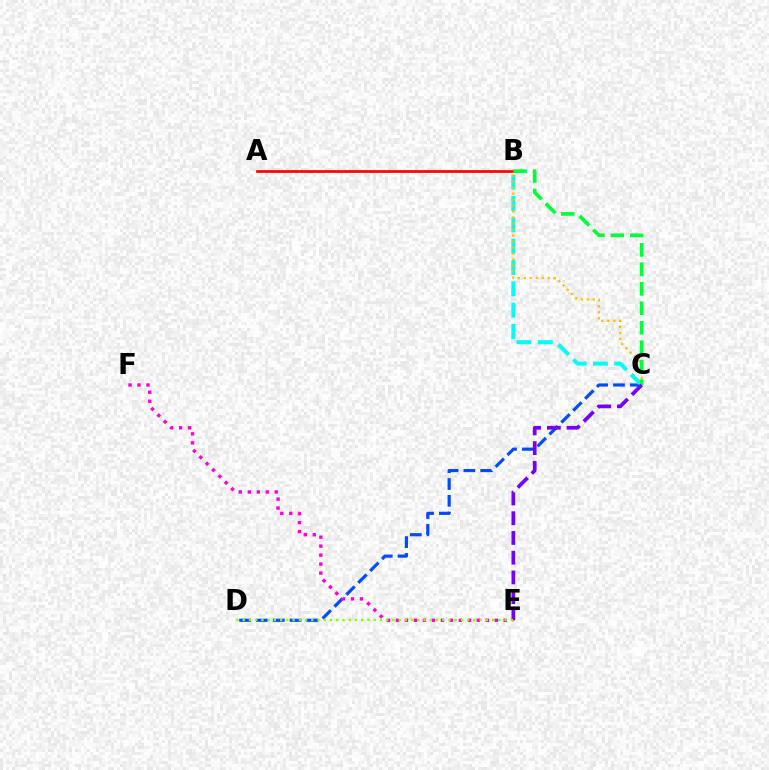{('C', 'D'): [{'color': '#004bff', 'line_style': 'dashed', 'thickness': 2.29}], ('B', 'C'): [{'color': '#00fff6', 'line_style': 'dashed', 'thickness': 2.9}, {'color': '#ffbd00', 'line_style': 'dotted', 'thickness': 1.63}, {'color': '#00ff39', 'line_style': 'dashed', 'thickness': 2.65}], ('E', 'F'): [{'color': '#ff00cf', 'line_style': 'dotted', 'thickness': 2.44}], ('A', 'B'): [{'color': '#ff0000', 'line_style': 'solid', 'thickness': 1.95}], ('C', 'E'): [{'color': '#7200ff', 'line_style': 'dashed', 'thickness': 2.68}], ('D', 'E'): [{'color': '#84ff00', 'line_style': 'dotted', 'thickness': 1.69}]}